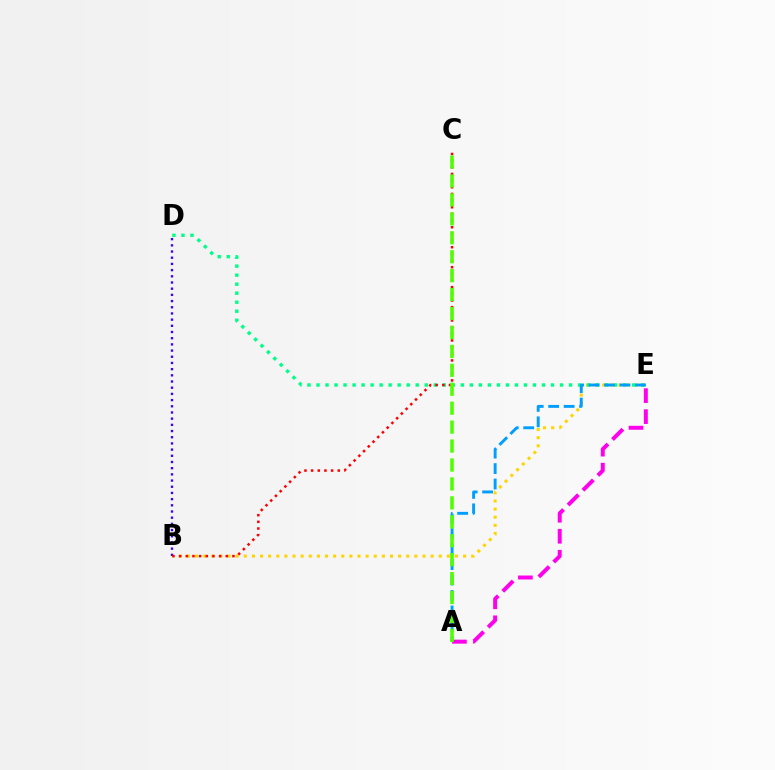{('B', 'E'): [{'color': '#ffd500', 'line_style': 'dotted', 'thickness': 2.21}], ('A', 'E'): [{'color': '#ff00ed', 'line_style': 'dashed', 'thickness': 2.85}, {'color': '#009eff', 'line_style': 'dashed', 'thickness': 2.1}], ('D', 'E'): [{'color': '#00ff86', 'line_style': 'dotted', 'thickness': 2.45}], ('B', 'D'): [{'color': '#3700ff', 'line_style': 'dotted', 'thickness': 1.68}], ('B', 'C'): [{'color': '#ff0000', 'line_style': 'dotted', 'thickness': 1.81}], ('A', 'C'): [{'color': '#4fff00', 'line_style': 'dashed', 'thickness': 2.57}]}